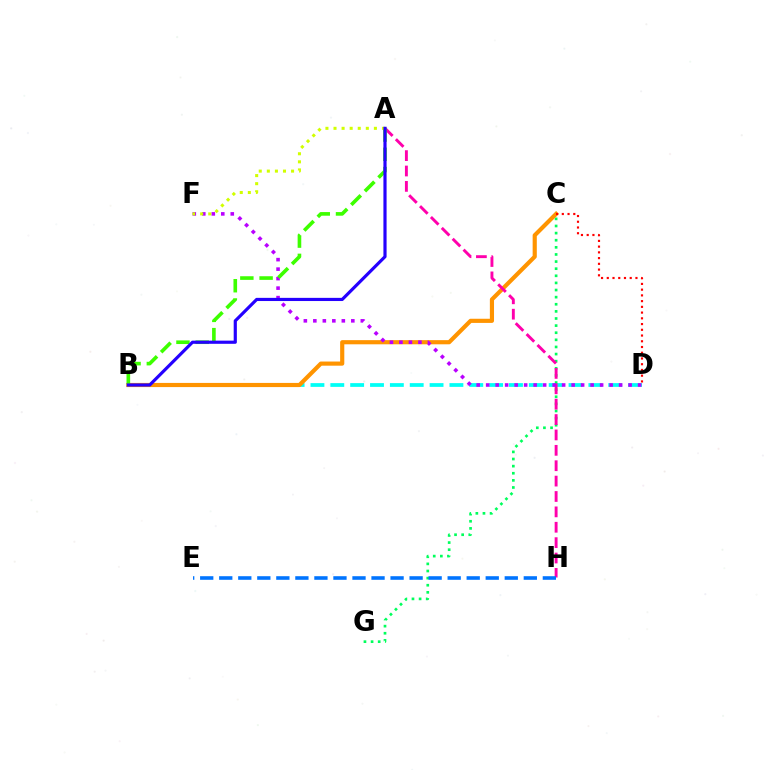{('B', 'D'): [{'color': '#00fff6', 'line_style': 'dashed', 'thickness': 2.7}], ('C', 'G'): [{'color': '#00ff5c', 'line_style': 'dotted', 'thickness': 1.93}], ('B', 'C'): [{'color': '#ff9400', 'line_style': 'solid', 'thickness': 2.99}], ('C', 'D'): [{'color': '#ff0000', 'line_style': 'dotted', 'thickness': 1.56}], ('A', 'H'): [{'color': '#ff00ac', 'line_style': 'dashed', 'thickness': 2.09}], ('E', 'H'): [{'color': '#0074ff', 'line_style': 'dashed', 'thickness': 2.59}], ('D', 'F'): [{'color': '#b900ff', 'line_style': 'dotted', 'thickness': 2.58}], ('A', 'B'): [{'color': '#3dff00', 'line_style': 'dashed', 'thickness': 2.62}, {'color': '#2500ff', 'line_style': 'solid', 'thickness': 2.28}], ('A', 'F'): [{'color': '#d1ff00', 'line_style': 'dotted', 'thickness': 2.19}]}